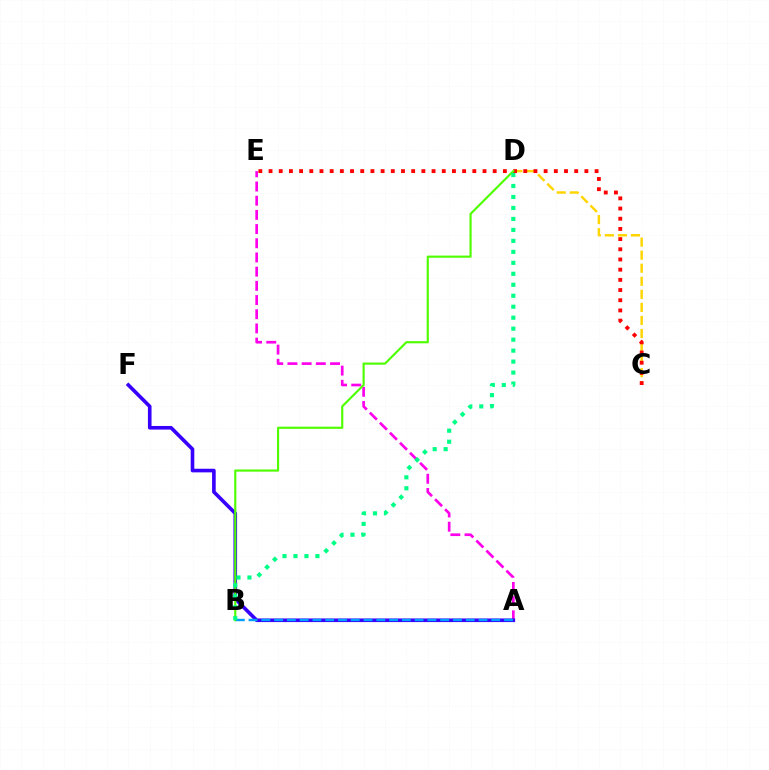{('C', 'D'): [{'color': '#ffd500', 'line_style': 'dashed', 'thickness': 1.77}], ('C', 'E'): [{'color': '#ff0000', 'line_style': 'dotted', 'thickness': 2.77}], ('A', 'E'): [{'color': '#ff00ed', 'line_style': 'dashed', 'thickness': 1.93}], ('A', 'F'): [{'color': '#3700ff', 'line_style': 'solid', 'thickness': 2.61}], ('B', 'D'): [{'color': '#4fff00', 'line_style': 'solid', 'thickness': 1.56}, {'color': '#00ff86', 'line_style': 'dotted', 'thickness': 2.98}], ('A', 'B'): [{'color': '#009eff', 'line_style': 'dashed', 'thickness': 1.74}]}